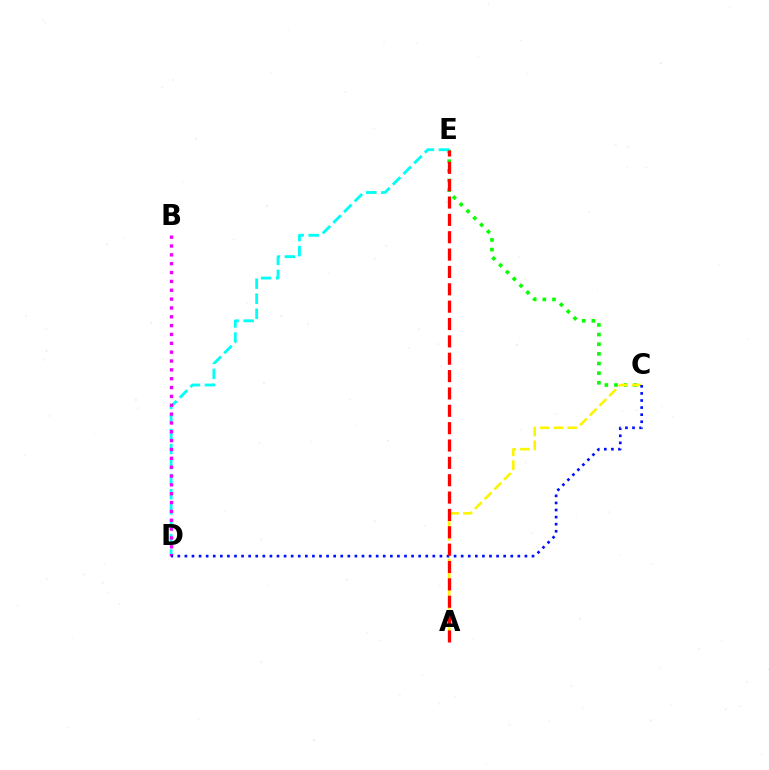{('C', 'E'): [{'color': '#08ff00', 'line_style': 'dotted', 'thickness': 2.62}], ('D', 'E'): [{'color': '#00fff6', 'line_style': 'dashed', 'thickness': 2.05}], ('B', 'D'): [{'color': '#ee00ff', 'line_style': 'dotted', 'thickness': 2.4}], ('A', 'C'): [{'color': '#fcf500', 'line_style': 'dashed', 'thickness': 1.87}], ('C', 'D'): [{'color': '#0010ff', 'line_style': 'dotted', 'thickness': 1.92}], ('A', 'E'): [{'color': '#ff0000', 'line_style': 'dashed', 'thickness': 2.36}]}